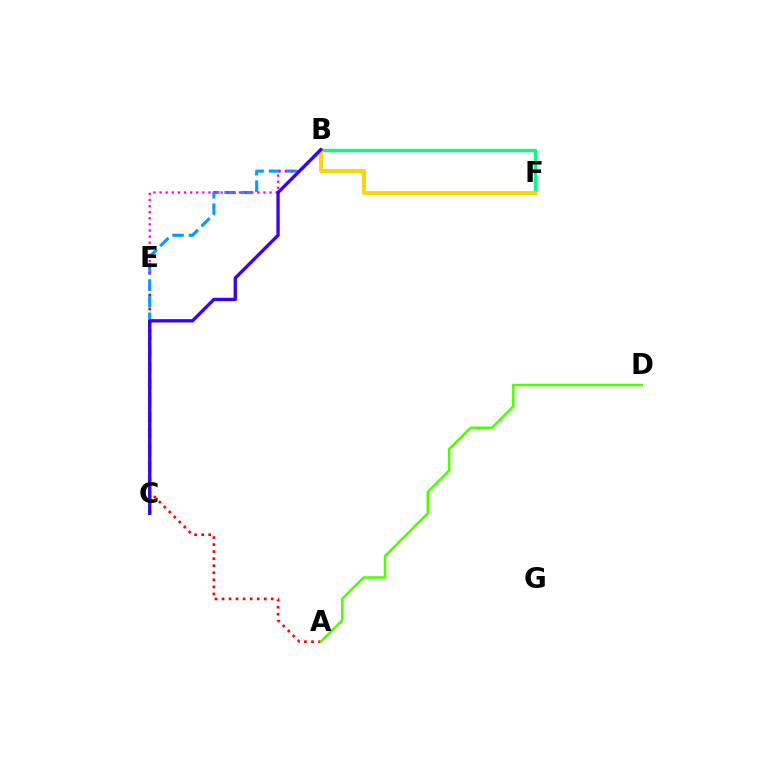{('B', 'F'): [{'color': '#00ff86', 'line_style': 'solid', 'thickness': 2.44}, {'color': '#ffd500', 'line_style': 'solid', 'thickness': 2.83}], ('A', 'E'): [{'color': '#ff0000', 'line_style': 'dotted', 'thickness': 1.91}], ('B', 'C'): [{'color': '#009eff', 'line_style': 'dashed', 'thickness': 2.24}, {'color': '#3700ff', 'line_style': 'solid', 'thickness': 2.4}], ('B', 'E'): [{'color': '#ff00ed', 'line_style': 'dotted', 'thickness': 1.66}], ('A', 'D'): [{'color': '#4fff00', 'line_style': 'solid', 'thickness': 1.83}]}